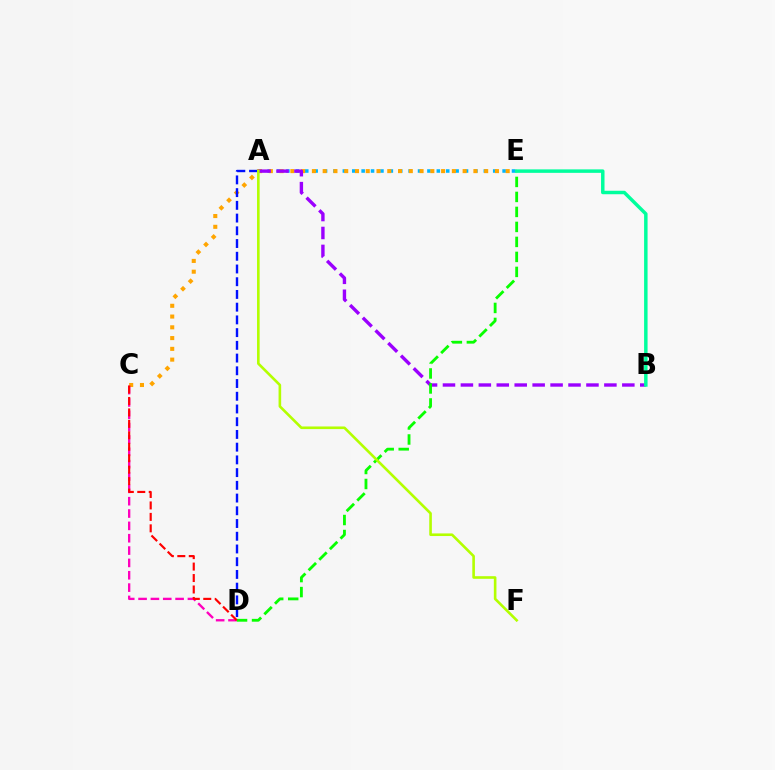{('A', 'E'): [{'color': '#00b5ff', 'line_style': 'dotted', 'thickness': 2.55}], ('C', 'E'): [{'color': '#ffa500', 'line_style': 'dotted', 'thickness': 2.93}], ('A', 'B'): [{'color': '#9b00ff', 'line_style': 'dashed', 'thickness': 2.44}], ('C', 'D'): [{'color': '#ff00bd', 'line_style': 'dashed', 'thickness': 1.68}, {'color': '#ff0000', 'line_style': 'dashed', 'thickness': 1.56}], ('A', 'D'): [{'color': '#0010ff', 'line_style': 'dashed', 'thickness': 1.73}], ('D', 'E'): [{'color': '#08ff00', 'line_style': 'dashed', 'thickness': 2.04}], ('A', 'F'): [{'color': '#b3ff00', 'line_style': 'solid', 'thickness': 1.88}], ('B', 'E'): [{'color': '#00ff9d', 'line_style': 'solid', 'thickness': 2.5}]}